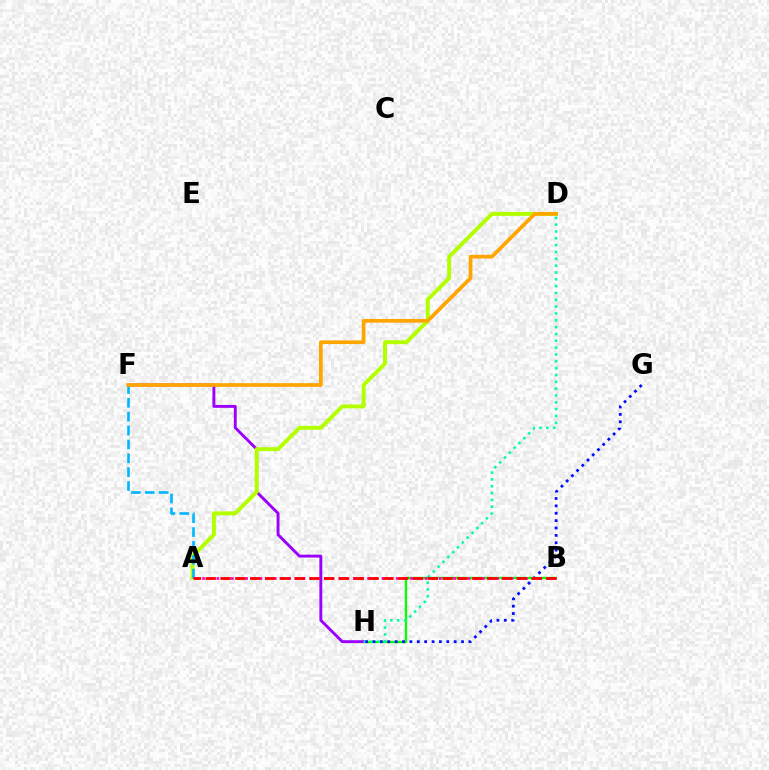{('B', 'H'): [{'color': '#08ff00', 'line_style': 'solid', 'thickness': 1.68}], ('F', 'H'): [{'color': '#9b00ff', 'line_style': 'solid', 'thickness': 2.09}], ('A', 'D'): [{'color': '#b3ff00', 'line_style': 'solid', 'thickness': 2.84}], ('D', 'H'): [{'color': '#00ff9d', 'line_style': 'dotted', 'thickness': 1.86}], ('A', 'F'): [{'color': '#00b5ff', 'line_style': 'dashed', 'thickness': 1.88}], ('A', 'B'): [{'color': '#ff00bd', 'line_style': 'dotted', 'thickness': 1.95}, {'color': '#ff0000', 'line_style': 'dashed', 'thickness': 2.01}], ('G', 'H'): [{'color': '#0010ff', 'line_style': 'dotted', 'thickness': 2.0}], ('D', 'F'): [{'color': '#ffa500', 'line_style': 'solid', 'thickness': 2.67}]}